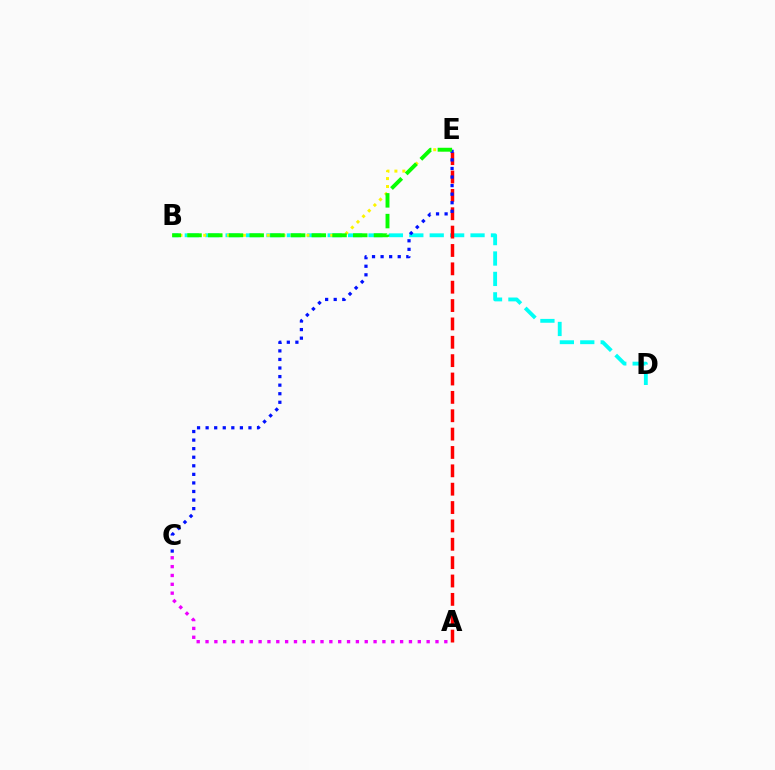{('A', 'C'): [{'color': '#ee00ff', 'line_style': 'dotted', 'thickness': 2.4}], ('B', 'D'): [{'color': '#00fff6', 'line_style': 'dashed', 'thickness': 2.77}], ('B', 'E'): [{'color': '#fcf500', 'line_style': 'dotted', 'thickness': 2.16}, {'color': '#08ff00', 'line_style': 'dashed', 'thickness': 2.81}], ('A', 'E'): [{'color': '#ff0000', 'line_style': 'dashed', 'thickness': 2.49}], ('C', 'E'): [{'color': '#0010ff', 'line_style': 'dotted', 'thickness': 2.33}]}